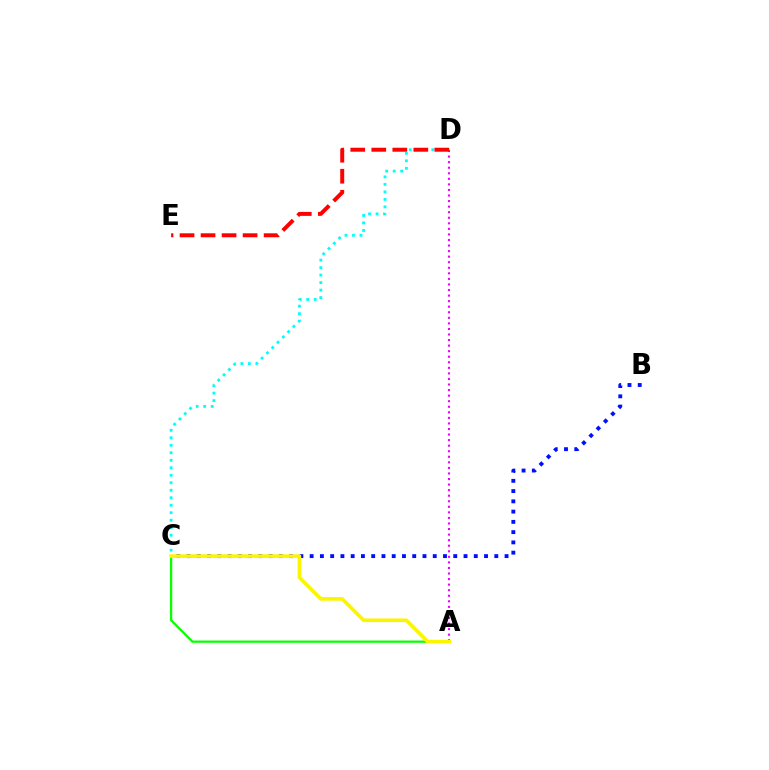{('A', 'C'): [{'color': '#08ff00', 'line_style': 'solid', 'thickness': 1.62}, {'color': '#fcf500', 'line_style': 'solid', 'thickness': 2.6}], ('C', 'D'): [{'color': '#00fff6', 'line_style': 'dotted', 'thickness': 2.04}], ('B', 'C'): [{'color': '#0010ff', 'line_style': 'dotted', 'thickness': 2.79}], ('A', 'D'): [{'color': '#ee00ff', 'line_style': 'dotted', 'thickness': 1.51}], ('D', 'E'): [{'color': '#ff0000', 'line_style': 'dashed', 'thickness': 2.86}]}